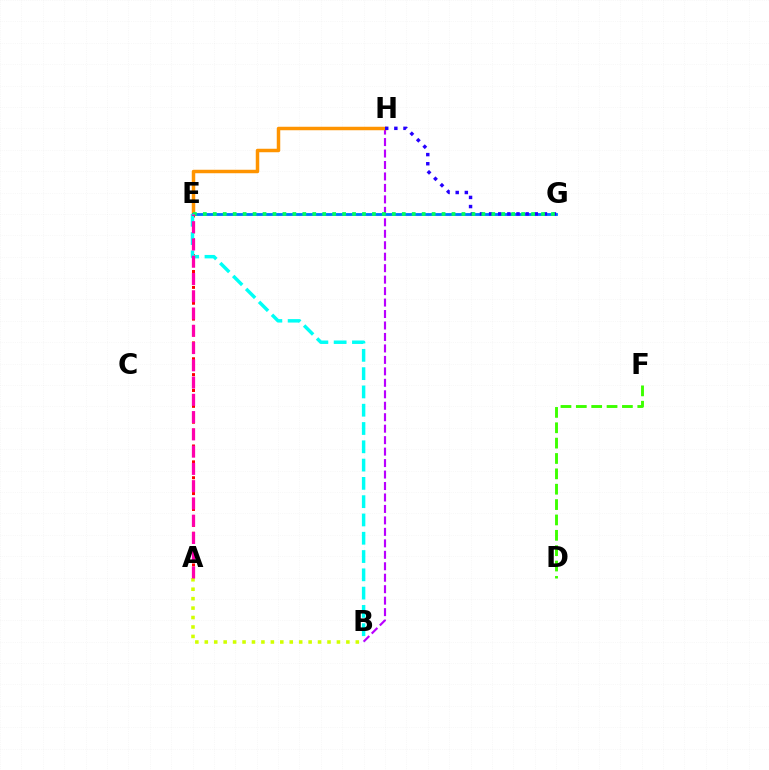{('B', 'H'): [{'color': '#b900ff', 'line_style': 'dashed', 'thickness': 1.56}], ('A', 'B'): [{'color': '#d1ff00', 'line_style': 'dotted', 'thickness': 2.56}], ('E', 'H'): [{'color': '#ff9400', 'line_style': 'solid', 'thickness': 2.51}], ('E', 'G'): [{'color': '#0074ff', 'line_style': 'solid', 'thickness': 2.03}, {'color': '#00ff5c', 'line_style': 'dotted', 'thickness': 2.7}], ('A', 'E'): [{'color': '#ff0000', 'line_style': 'dotted', 'thickness': 2.15}, {'color': '#ff00ac', 'line_style': 'dashed', 'thickness': 2.35}], ('D', 'F'): [{'color': '#3dff00', 'line_style': 'dashed', 'thickness': 2.09}], ('G', 'H'): [{'color': '#2500ff', 'line_style': 'dotted', 'thickness': 2.48}], ('B', 'E'): [{'color': '#00fff6', 'line_style': 'dashed', 'thickness': 2.48}]}